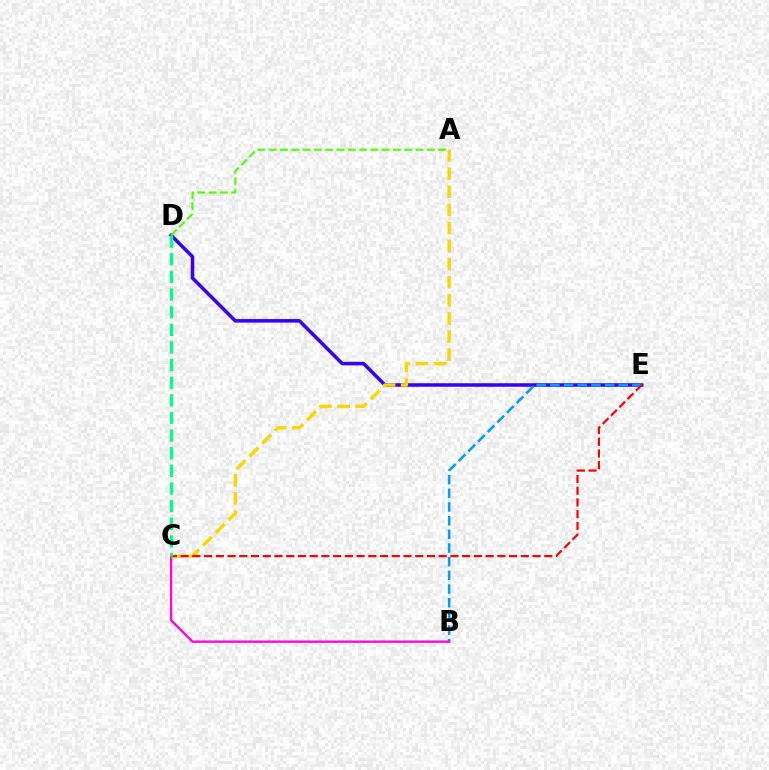{('D', 'E'): [{'color': '#3700ff', 'line_style': 'solid', 'thickness': 2.54}], ('B', 'E'): [{'color': '#009eff', 'line_style': 'dashed', 'thickness': 1.86}], ('B', 'C'): [{'color': '#ff00ed', 'line_style': 'solid', 'thickness': 1.67}], ('A', 'C'): [{'color': '#ffd500', 'line_style': 'dashed', 'thickness': 2.46}], ('C', 'E'): [{'color': '#ff0000', 'line_style': 'dashed', 'thickness': 1.59}], ('C', 'D'): [{'color': '#00ff86', 'line_style': 'dashed', 'thickness': 2.4}], ('A', 'D'): [{'color': '#4fff00', 'line_style': 'dashed', 'thickness': 1.53}]}